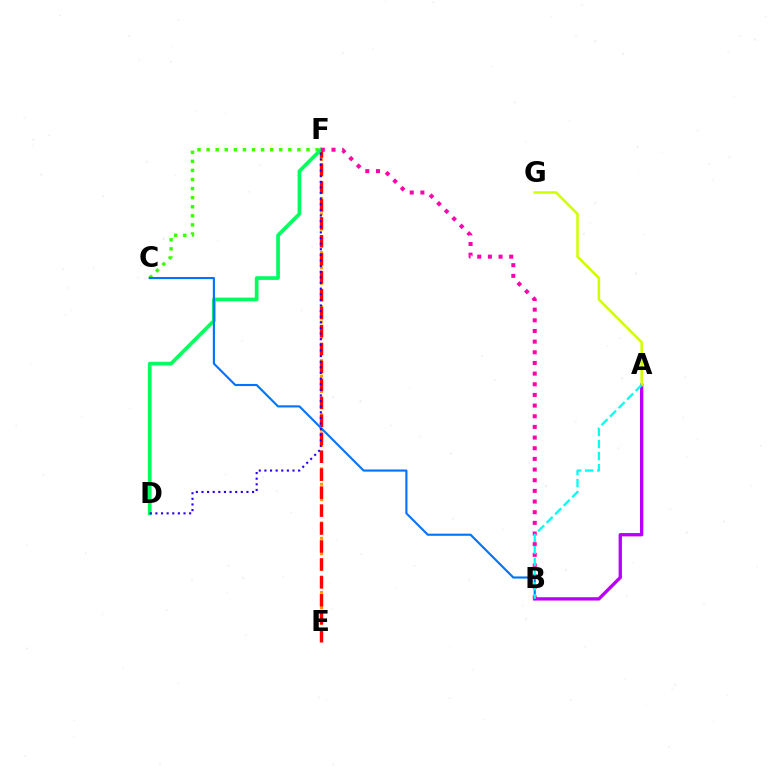{('E', 'F'): [{'color': '#ff9400', 'line_style': 'dotted', 'thickness': 2.1}, {'color': '#ff0000', 'line_style': 'dashed', 'thickness': 2.44}], ('C', 'F'): [{'color': '#3dff00', 'line_style': 'dotted', 'thickness': 2.47}], ('D', 'F'): [{'color': '#00ff5c', 'line_style': 'solid', 'thickness': 2.65}, {'color': '#2500ff', 'line_style': 'dotted', 'thickness': 1.53}], ('B', 'F'): [{'color': '#ff00ac', 'line_style': 'dotted', 'thickness': 2.9}], ('B', 'C'): [{'color': '#0074ff', 'line_style': 'solid', 'thickness': 1.54}], ('A', 'B'): [{'color': '#b900ff', 'line_style': 'solid', 'thickness': 2.4}, {'color': '#00fff6', 'line_style': 'dashed', 'thickness': 1.64}], ('A', 'G'): [{'color': '#d1ff00', 'line_style': 'solid', 'thickness': 1.84}]}